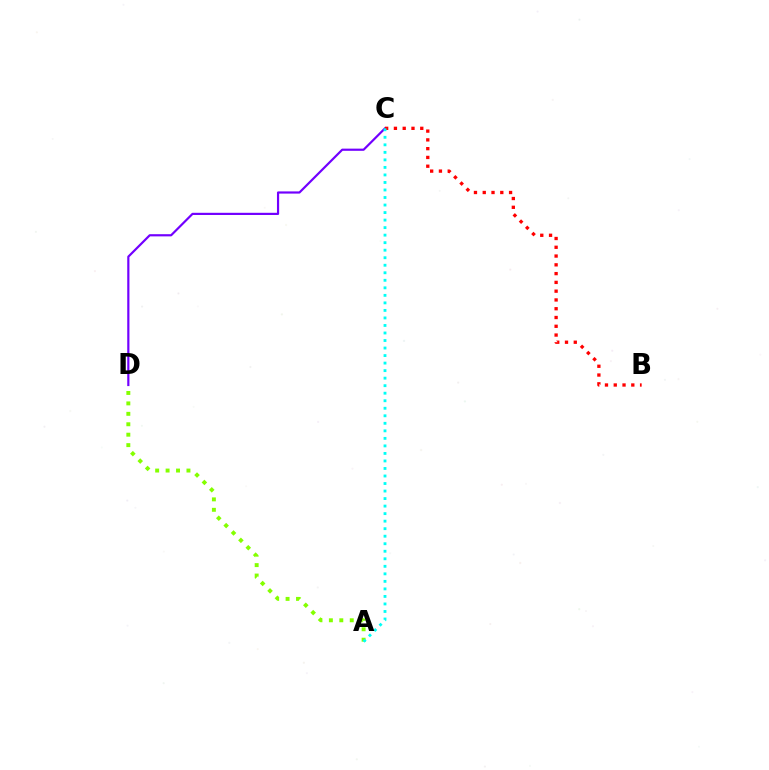{('A', 'D'): [{'color': '#84ff00', 'line_style': 'dotted', 'thickness': 2.83}], ('C', 'D'): [{'color': '#7200ff', 'line_style': 'solid', 'thickness': 1.57}], ('B', 'C'): [{'color': '#ff0000', 'line_style': 'dotted', 'thickness': 2.38}], ('A', 'C'): [{'color': '#00fff6', 'line_style': 'dotted', 'thickness': 2.04}]}